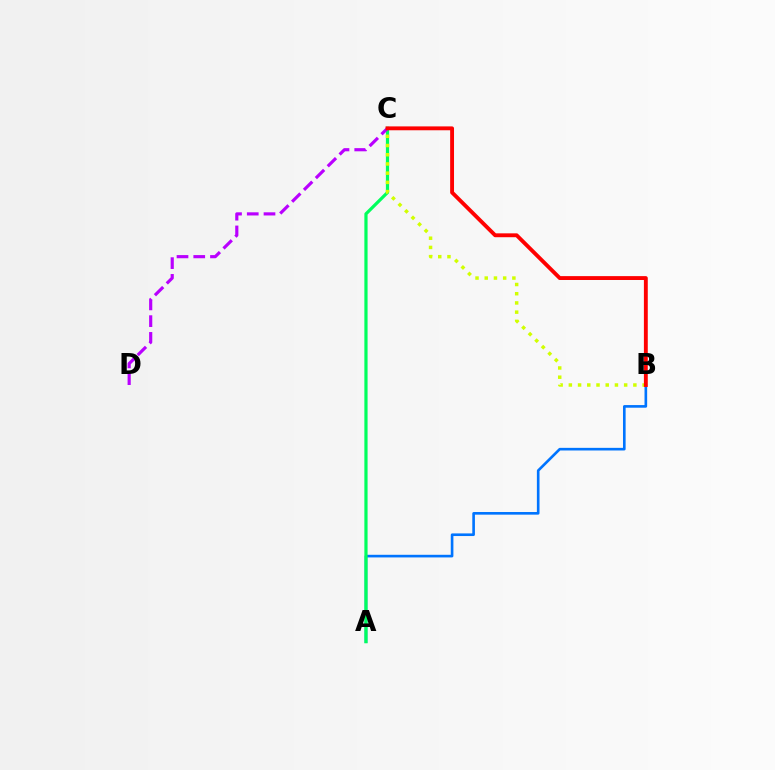{('A', 'B'): [{'color': '#0074ff', 'line_style': 'solid', 'thickness': 1.9}], ('A', 'C'): [{'color': '#00ff5c', 'line_style': 'solid', 'thickness': 2.31}], ('C', 'D'): [{'color': '#b900ff', 'line_style': 'dashed', 'thickness': 2.27}], ('B', 'C'): [{'color': '#d1ff00', 'line_style': 'dotted', 'thickness': 2.5}, {'color': '#ff0000', 'line_style': 'solid', 'thickness': 2.79}]}